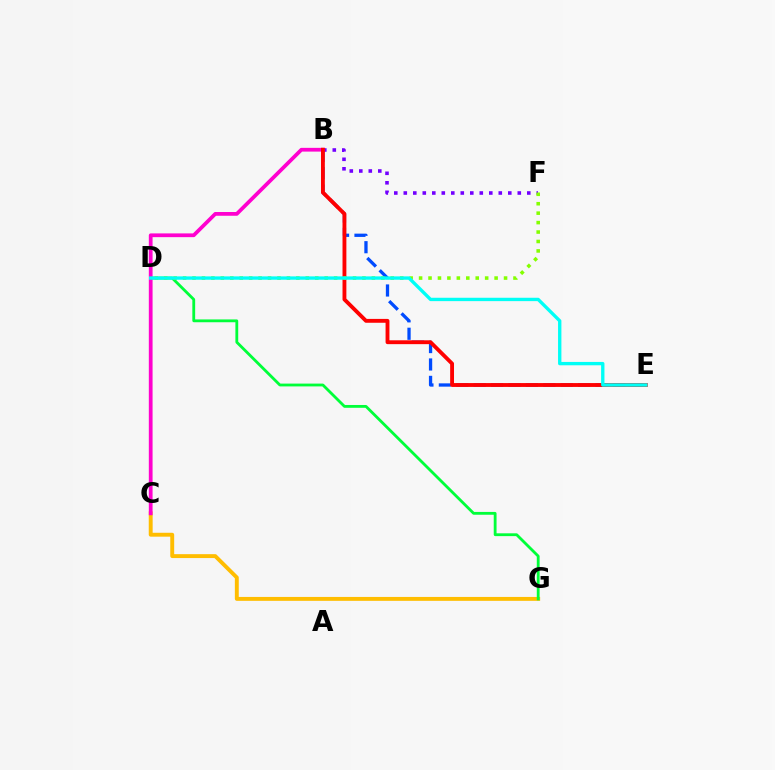{('C', 'G'): [{'color': '#ffbd00', 'line_style': 'solid', 'thickness': 2.81}], ('D', 'G'): [{'color': '#00ff39', 'line_style': 'solid', 'thickness': 2.03}], ('B', 'F'): [{'color': '#7200ff', 'line_style': 'dotted', 'thickness': 2.58}], ('B', 'E'): [{'color': '#004bff', 'line_style': 'dashed', 'thickness': 2.37}, {'color': '#ff0000', 'line_style': 'solid', 'thickness': 2.78}], ('B', 'C'): [{'color': '#ff00cf', 'line_style': 'solid', 'thickness': 2.7}], ('D', 'F'): [{'color': '#84ff00', 'line_style': 'dotted', 'thickness': 2.56}], ('D', 'E'): [{'color': '#00fff6', 'line_style': 'solid', 'thickness': 2.41}]}